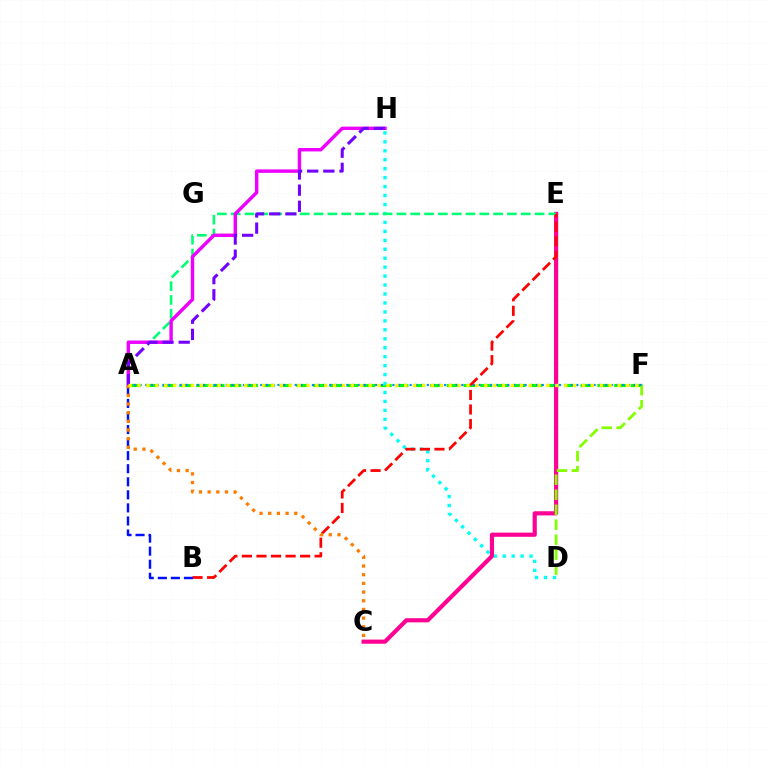{('A', 'F'): [{'color': '#08ff00', 'line_style': 'dashed', 'thickness': 2.27}, {'color': '#008cff', 'line_style': 'dotted', 'thickness': 1.56}, {'color': '#fcf500', 'line_style': 'dotted', 'thickness': 2.42}], ('D', 'H'): [{'color': '#00fff6', 'line_style': 'dotted', 'thickness': 2.43}], ('C', 'E'): [{'color': '#ff0094', 'line_style': 'solid', 'thickness': 3.0}], ('A', 'E'): [{'color': '#00ff74', 'line_style': 'dashed', 'thickness': 1.88}], ('B', 'E'): [{'color': '#ff0000', 'line_style': 'dashed', 'thickness': 1.98}], ('A', 'H'): [{'color': '#ee00ff', 'line_style': 'solid', 'thickness': 2.47}, {'color': '#7200ff', 'line_style': 'dashed', 'thickness': 2.19}], ('D', 'F'): [{'color': '#84ff00', 'line_style': 'dashed', 'thickness': 2.04}], ('A', 'B'): [{'color': '#0010ff', 'line_style': 'dashed', 'thickness': 1.77}], ('A', 'C'): [{'color': '#ff7c00', 'line_style': 'dotted', 'thickness': 2.36}]}